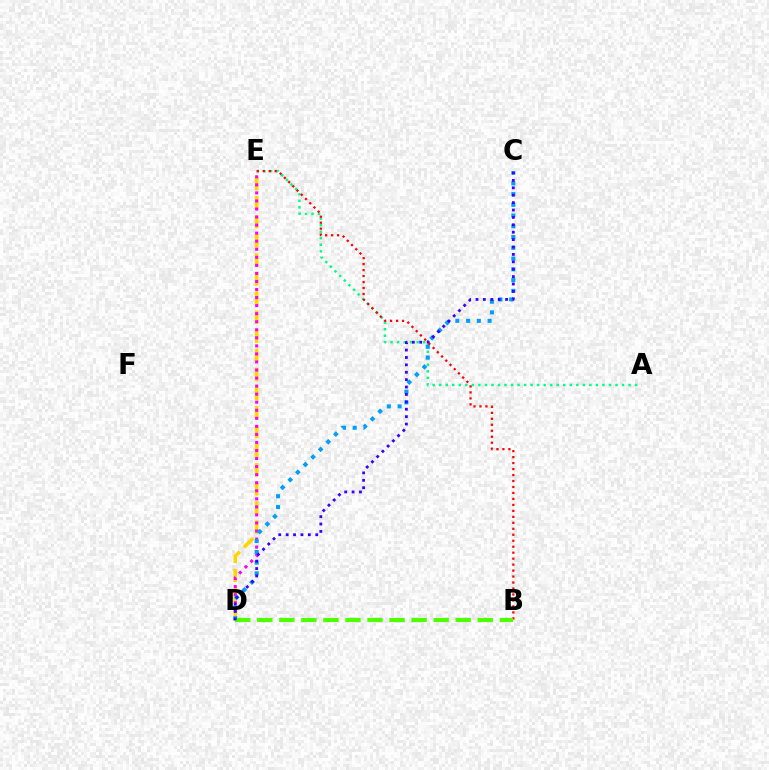{('D', 'E'): [{'color': '#ffd500', 'line_style': 'dashed', 'thickness': 2.59}, {'color': '#ff00ed', 'line_style': 'dotted', 'thickness': 2.19}], ('A', 'E'): [{'color': '#00ff86', 'line_style': 'dotted', 'thickness': 1.77}], ('C', 'D'): [{'color': '#009eff', 'line_style': 'dotted', 'thickness': 2.92}, {'color': '#3700ff', 'line_style': 'dotted', 'thickness': 2.01}], ('B', 'E'): [{'color': '#ff0000', 'line_style': 'dotted', 'thickness': 1.62}], ('B', 'D'): [{'color': '#4fff00', 'line_style': 'dashed', 'thickness': 3.0}]}